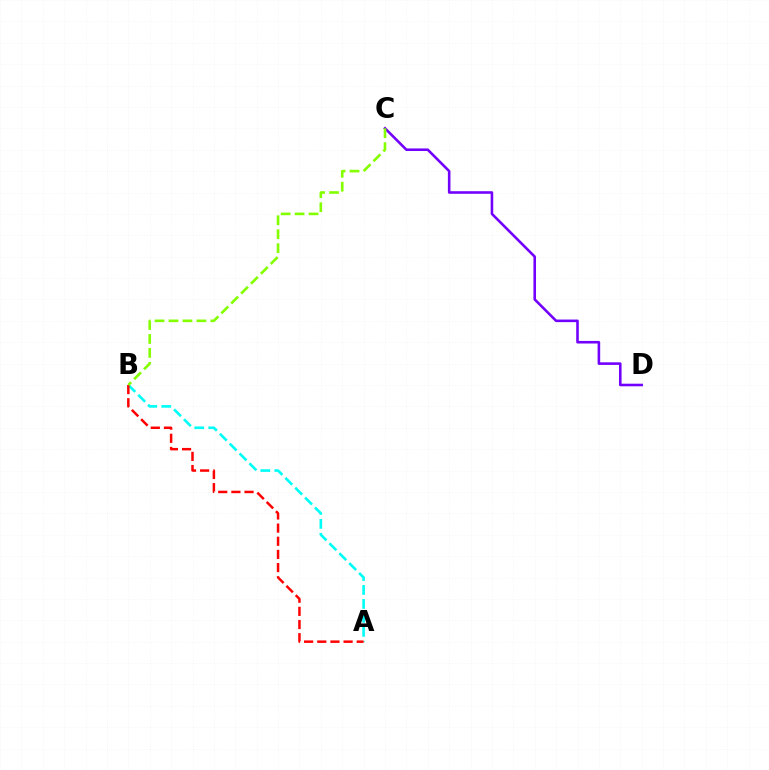{('A', 'B'): [{'color': '#00fff6', 'line_style': 'dashed', 'thickness': 1.9}, {'color': '#ff0000', 'line_style': 'dashed', 'thickness': 1.79}], ('C', 'D'): [{'color': '#7200ff', 'line_style': 'solid', 'thickness': 1.86}], ('B', 'C'): [{'color': '#84ff00', 'line_style': 'dashed', 'thickness': 1.9}]}